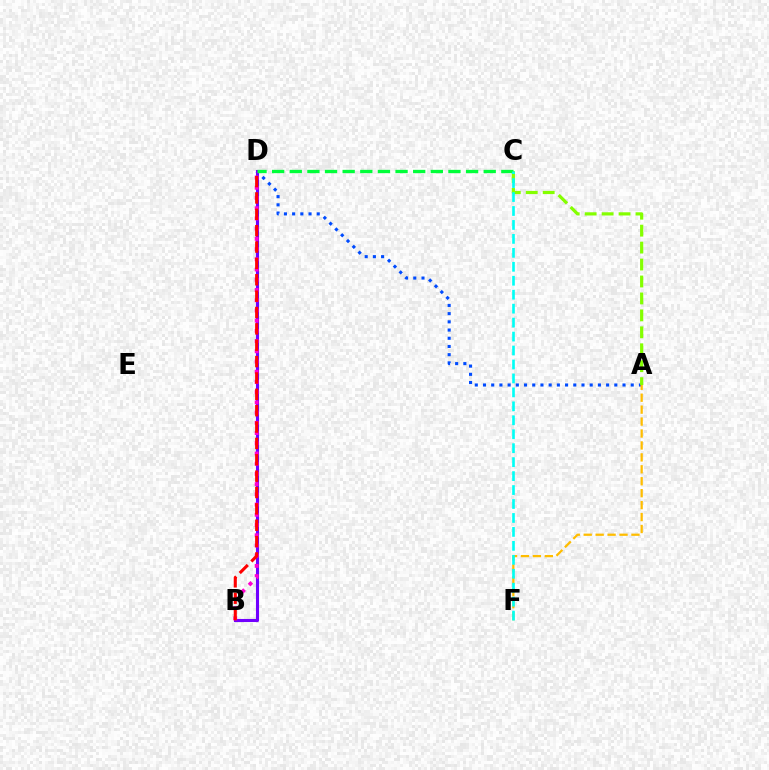{('A', 'D'): [{'color': '#004bff', 'line_style': 'dotted', 'thickness': 2.23}], ('B', 'D'): [{'color': '#7200ff', 'line_style': 'solid', 'thickness': 2.22}, {'color': '#ff00cf', 'line_style': 'dotted', 'thickness': 2.78}, {'color': '#ff0000', 'line_style': 'dashed', 'thickness': 2.22}], ('A', 'F'): [{'color': '#ffbd00', 'line_style': 'dashed', 'thickness': 1.62}], ('A', 'C'): [{'color': '#84ff00', 'line_style': 'dashed', 'thickness': 2.3}], ('C', 'D'): [{'color': '#00ff39', 'line_style': 'dashed', 'thickness': 2.4}], ('C', 'F'): [{'color': '#00fff6', 'line_style': 'dashed', 'thickness': 1.9}]}